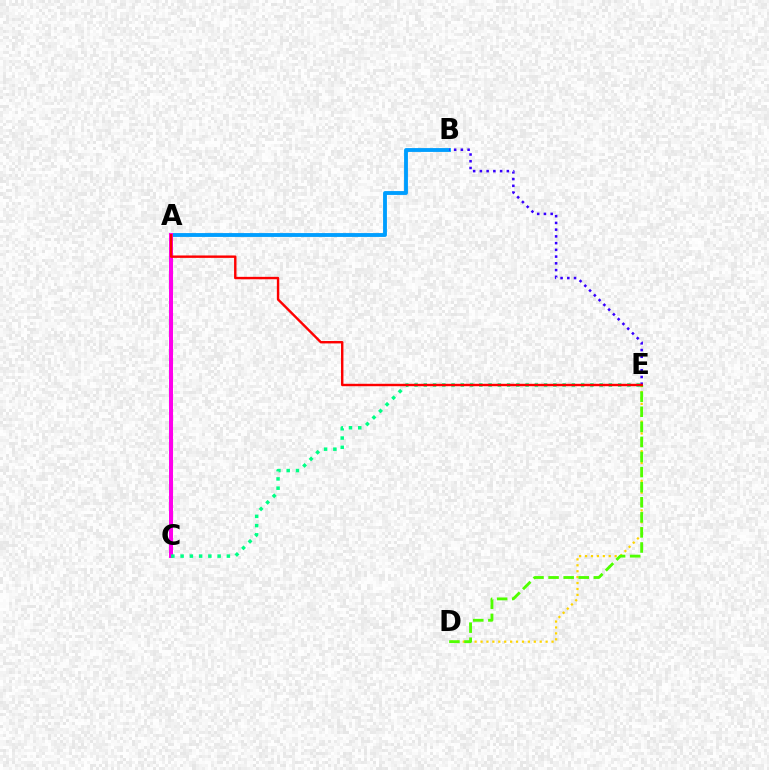{('A', 'B'): [{'color': '#009eff', 'line_style': 'solid', 'thickness': 2.77}], ('D', 'E'): [{'color': '#ffd500', 'line_style': 'dotted', 'thickness': 1.61}, {'color': '#4fff00', 'line_style': 'dashed', 'thickness': 2.05}], ('A', 'C'): [{'color': '#ff00ed', 'line_style': 'solid', 'thickness': 2.88}], ('B', 'E'): [{'color': '#3700ff', 'line_style': 'dotted', 'thickness': 1.83}], ('C', 'E'): [{'color': '#00ff86', 'line_style': 'dotted', 'thickness': 2.51}], ('A', 'E'): [{'color': '#ff0000', 'line_style': 'solid', 'thickness': 1.74}]}